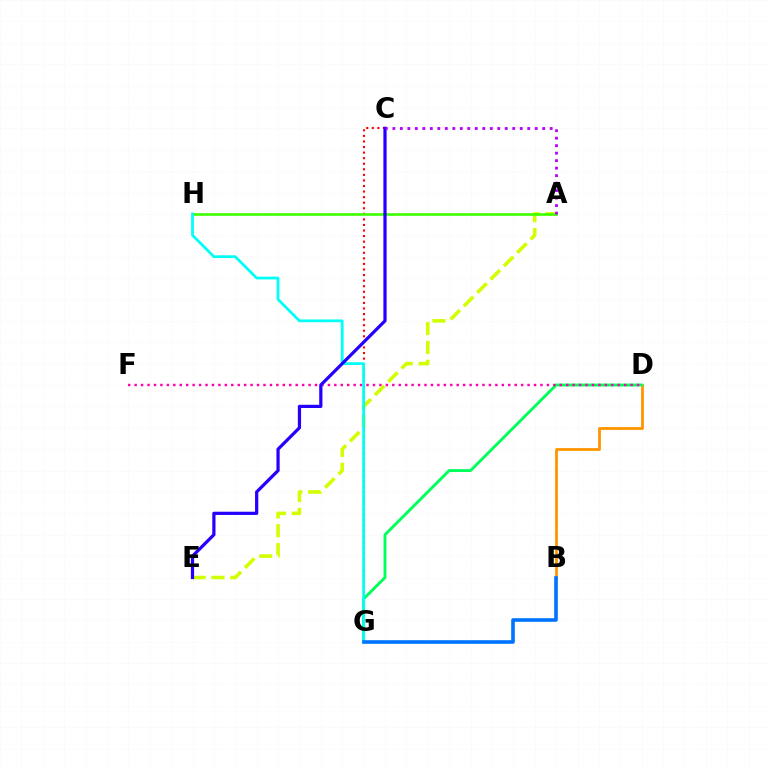{('C', 'G'): [{'color': '#ff0000', 'line_style': 'dotted', 'thickness': 1.51}], ('B', 'D'): [{'color': '#ff9400', 'line_style': 'solid', 'thickness': 2.01}], ('D', 'G'): [{'color': '#00ff5c', 'line_style': 'solid', 'thickness': 2.09}], ('D', 'F'): [{'color': '#ff00ac', 'line_style': 'dotted', 'thickness': 1.75}], ('A', 'E'): [{'color': '#d1ff00', 'line_style': 'dashed', 'thickness': 2.56}], ('A', 'H'): [{'color': '#3dff00', 'line_style': 'solid', 'thickness': 1.89}], ('G', 'H'): [{'color': '#00fff6', 'line_style': 'solid', 'thickness': 1.98}], ('C', 'E'): [{'color': '#2500ff', 'line_style': 'solid', 'thickness': 2.32}], ('A', 'C'): [{'color': '#b900ff', 'line_style': 'dotted', 'thickness': 2.04}], ('B', 'G'): [{'color': '#0074ff', 'line_style': 'solid', 'thickness': 2.6}]}